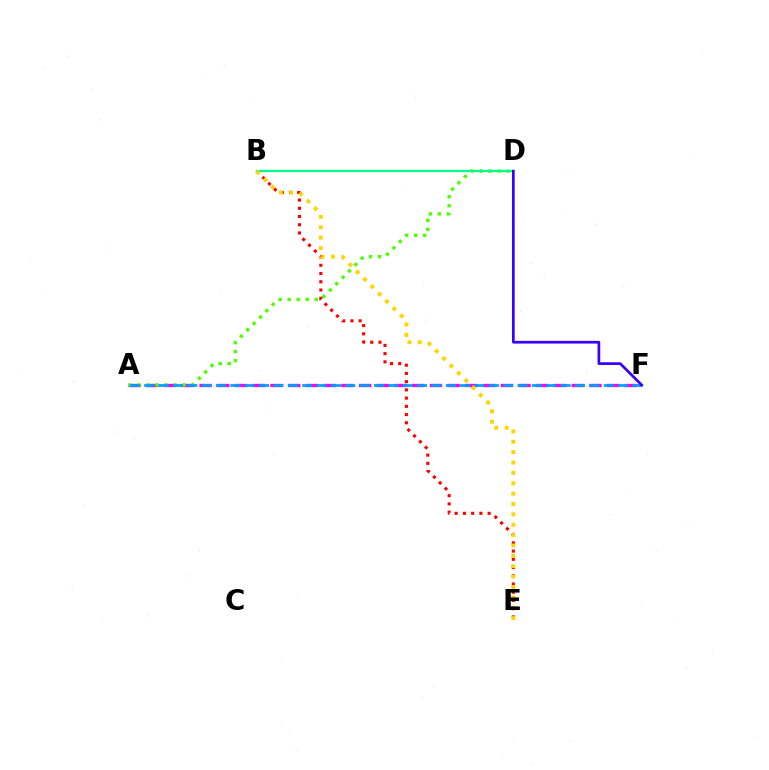{('A', 'F'): [{'color': '#ff00ed', 'line_style': 'dashed', 'thickness': 2.41}, {'color': '#009eff', 'line_style': 'dashed', 'thickness': 1.95}], ('A', 'D'): [{'color': '#4fff00', 'line_style': 'dotted', 'thickness': 2.45}], ('B', 'E'): [{'color': '#ff0000', 'line_style': 'dotted', 'thickness': 2.24}, {'color': '#ffd500', 'line_style': 'dotted', 'thickness': 2.82}], ('B', 'D'): [{'color': '#00ff86', 'line_style': 'solid', 'thickness': 1.59}], ('D', 'F'): [{'color': '#3700ff', 'line_style': 'solid', 'thickness': 1.95}]}